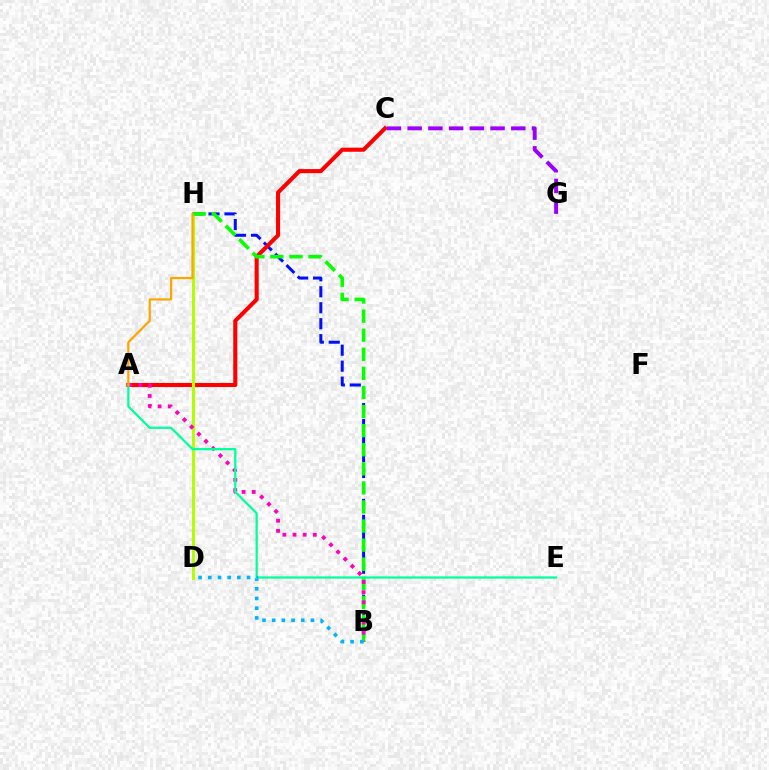{('B', 'H'): [{'color': '#0010ff', 'line_style': 'dashed', 'thickness': 2.17}, {'color': '#08ff00', 'line_style': 'dashed', 'thickness': 2.59}], ('A', 'C'): [{'color': '#ff0000', 'line_style': 'solid', 'thickness': 2.94}], ('D', 'H'): [{'color': '#b3ff00', 'line_style': 'solid', 'thickness': 2.2}], ('A', 'B'): [{'color': '#ff00bd', 'line_style': 'dotted', 'thickness': 2.76}], ('A', 'E'): [{'color': '#00ff9d', 'line_style': 'solid', 'thickness': 1.61}], ('A', 'H'): [{'color': '#ffa500', 'line_style': 'solid', 'thickness': 1.6}], ('C', 'G'): [{'color': '#9b00ff', 'line_style': 'dashed', 'thickness': 2.82}], ('B', 'D'): [{'color': '#00b5ff', 'line_style': 'dotted', 'thickness': 2.63}]}